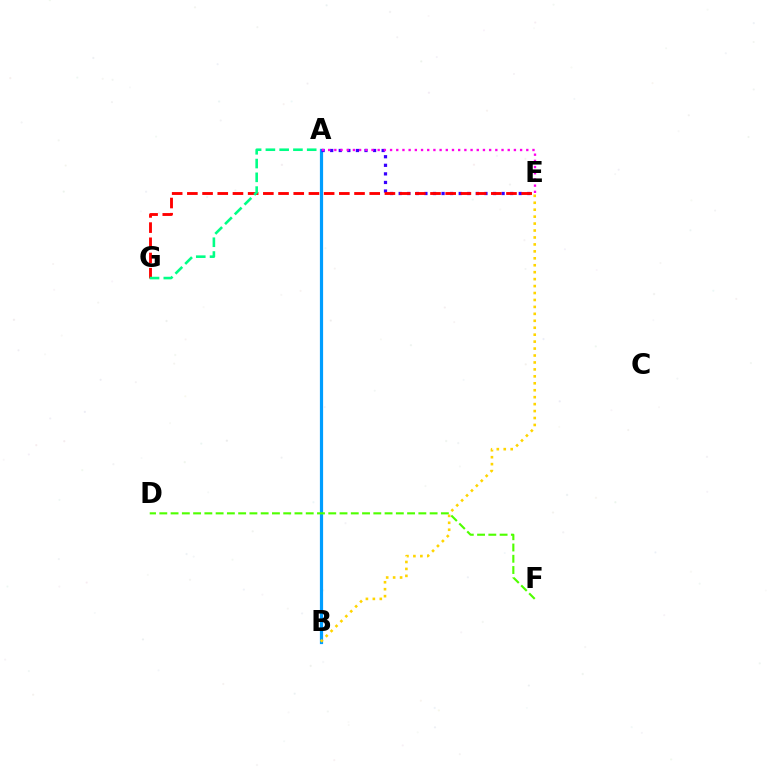{('A', 'B'): [{'color': '#009eff', 'line_style': 'solid', 'thickness': 2.3}], ('A', 'E'): [{'color': '#3700ff', 'line_style': 'dotted', 'thickness': 2.33}, {'color': '#ff00ed', 'line_style': 'dotted', 'thickness': 1.68}], ('D', 'F'): [{'color': '#4fff00', 'line_style': 'dashed', 'thickness': 1.53}], ('E', 'G'): [{'color': '#ff0000', 'line_style': 'dashed', 'thickness': 2.06}], ('A', 'G'): [{'color': '#00ff86', 'line_style': 'dashed', 'thickness': 1.87}], ('B', 'E'): [{'color': '#ffd500', 'line_style': 'dotted', 'thickness': 1.89}]}